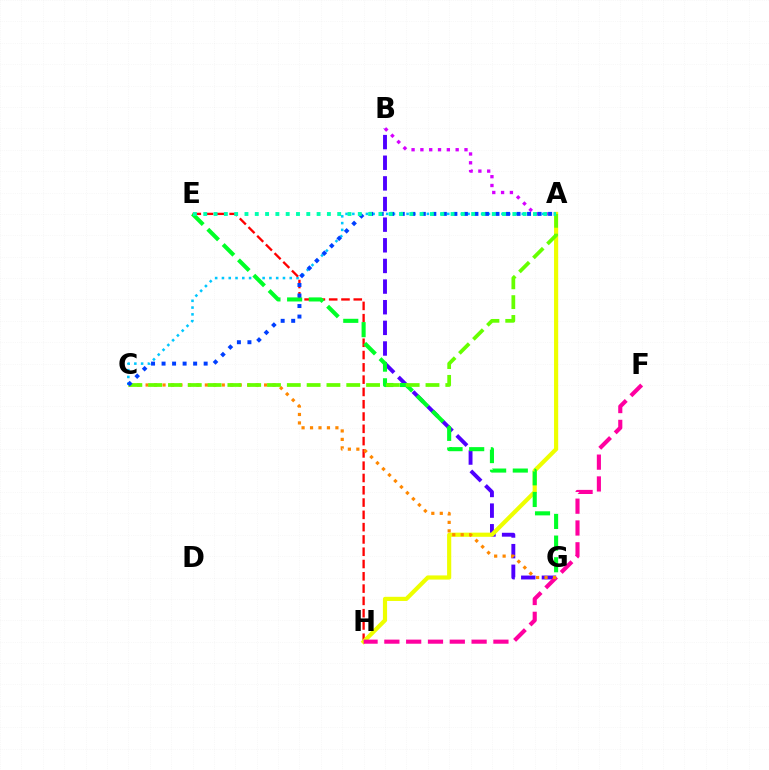{('A', 'C'): [{'color': '#00c7ff', 'line_style': 'dotted', 'thickness': 1.84}, {'color': '#66ff00', 'line_style': 'dashed', 'thickness': 2.69}, {'color': '#003fff', 'line_style': 'dotted', 'thickness': 2.86}], ('B', 'G'): [{'color': '#4f00ff', 'line_style': 'dashed', 'thickness': 2.8}], ('E', 'H'): [{'color': '#ff0000', 'line_style': 'dashed', 'thickness': 1.67}], ('A', 'H'): [{'color': '#eeff00', 'line_style': 'solid', 'thickness': 2.99}], ('A', 'B'): [{'color': '#d600ff', 'line_style': 'dotted', 'thickness': 2.4}], ('E', 'G'): [{'color': '#00ff27', 'line_style': 'dashed', 'thickness': 2.94}], ('F', 'H'): [{'color': '#ff00a0', 'line_style': 'dashed', 'thickness': 2.96}], ('C', 'G'): [{'color': '#ff8800', 'line_style': 'dotted', 'thickness': 2.3}], ('A', 'E'): [{'color': '#00ffaf', 'line_style': 'dotted', 'thickness': 2.8}]}